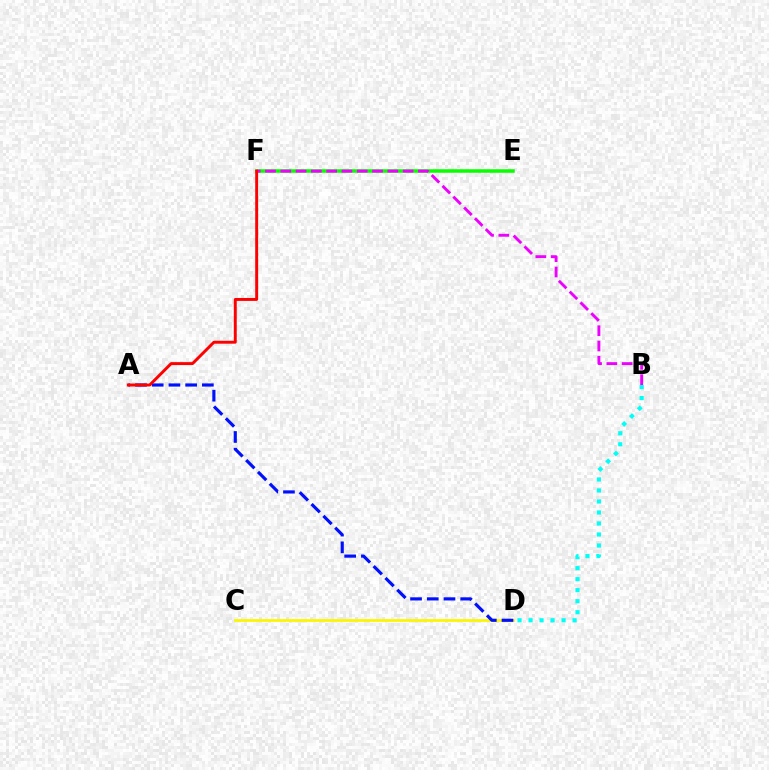{('C', 'D'): [{'color': '#fcf500', 'line_style': 'solid', 'thickness': 1.97}], ('A', 'D'): [{'color': '#0010ff', 'line_style': 'dashed', 'thickness': 2.27}], ('E', 'F'): [{'color': '#08ff00', 'line_style': 'solid', 'thickness': 2.53}], ('B', 'D'): [{'color': '#00fff6', 'line_style': 'dotted', 'thickness': 2.99}], ('B', 'F'): [{'color': '#ee00ff', 'line_style': 'dashed', 'thickness': 2.08}], ('A', 'F'): [{'color': '#ff0000', 'line_style': 'solid', 'thickness': 2.11}]}